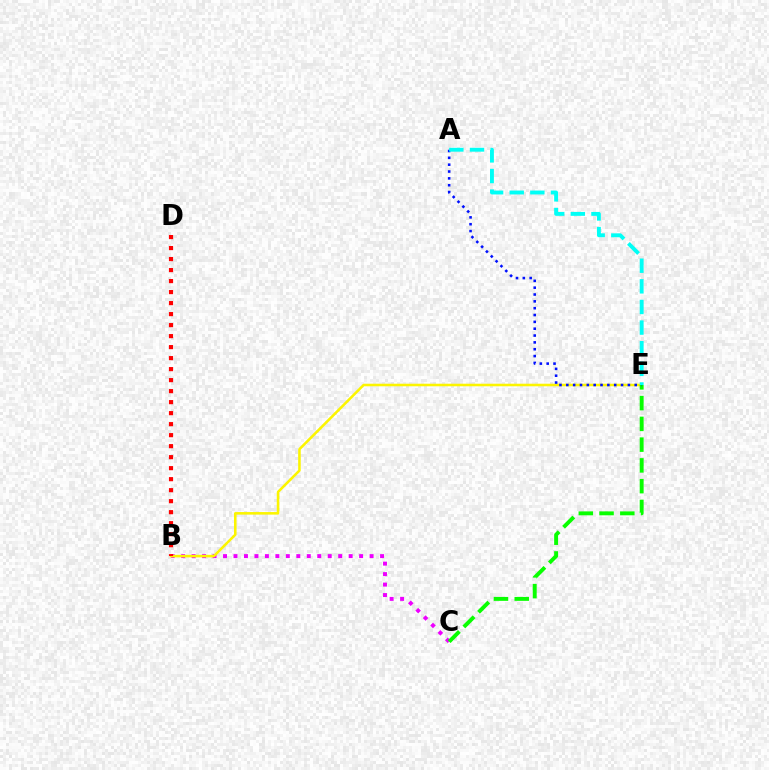{('B', 'C'): [{'color': '#ee00ff', 'line_style': 'dotted', 'thickness': 2.84}], ('B', 'E'): [{'color': '#fcf500', 'line_style': 'solid', 'thickness': 1.85}], ('C', 'E'): [{'color': '#08ff00', 'line_style': 'dashed', 'thickness': 2.82}], ('B', 'D'): [{'color': '#ff0000', 'line_style': 'dotted', 'thickness': 2.99}], ('A', 'E'): [{'color': '#0010ff', 'line_style': 'dotted', 'thickness': 1.86}, {'color': '#00fff6', 'line_style': 'dashed', 'thickness': 2.8}]}